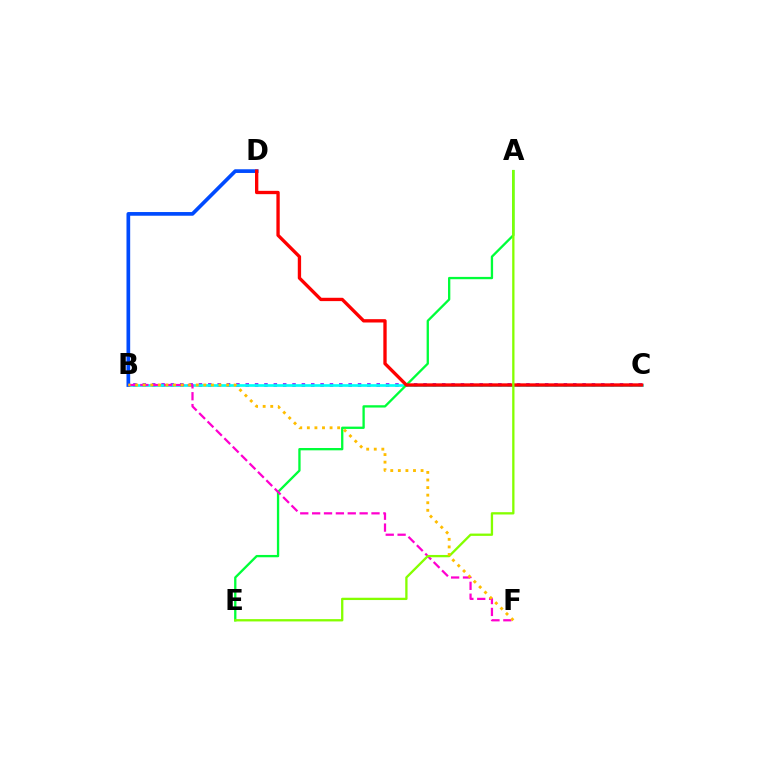{('B', 'C'): [{'color': '#7200ff', 'line_style': 'dotted', 'thickness': 2.54}, {'color': '#00fff6', 'line_style': 'solid', 'thickness': 1.93}], ('B', 'D'): [{'color': '#004bff', 'line_style': 'solid', 'thickness': 2.66}], ('A', 'E'): [{'color': '#00ff39', 'line_style': 'solid', 'thickness': 1.67}, {'color': '#84ff00', 'line_style': 'solid', 'thickness': 1.66}], ('B', 'F'): [{'color': '#ff00cf', 'line_style': 'dashed', 'thickness': 1.61}, {'color': '#ffbd00', 'line_style': 'dotted', 'thickness': 2.06}], ('C', 'D'): [{'color': '#ff0000', 'line_style': 'solid', 'thickness': 2.4}]}